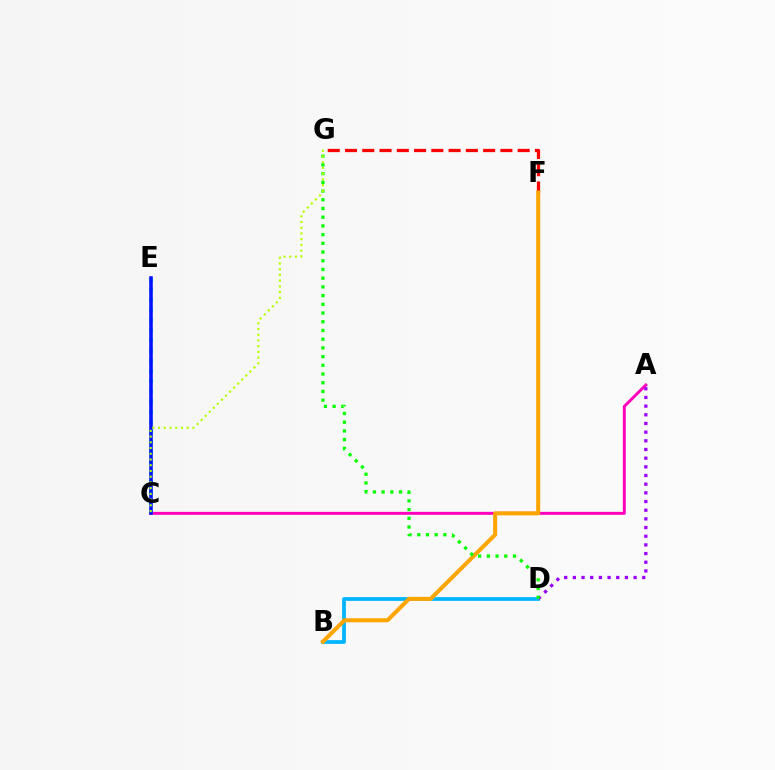{('A', 'C'): [{'color': '#ff00bd', 'line_style': 'solid', 'thickness': 2.13}], ('F', 'G'): [{'color': '#ff0000', 'line_style': 'dashed', 'thickness': 2.35}], ('B', 'D'): [{'color': '#00b5ff', 'line_style': 'solid', 'thickness': 2.69}], ('B', 'F'): [{'color': '#ffa500', 'line_style': 'solid', 'thickness': 2.92}], ('C', 'E'): [{'color': '#00ff9d', 'line_style': 'dotted', 'thickness': 2.75}, {'color': '#0010ff', 'line_style': 'solid', 'thickness': 2.55}], ('A', 'D'): [{'color': '#9b00ff', 'line_style': 'dotted', 'thickness': 2.36}], ('D', 'G'): [{'color': '#08ff00', 'line_style': 'dotted', 'thickness': 2.37}], ('C', 'G'): [{'color': '#b3ff00', 'line_style': 'dotted', 'thickness': 1.56}]}